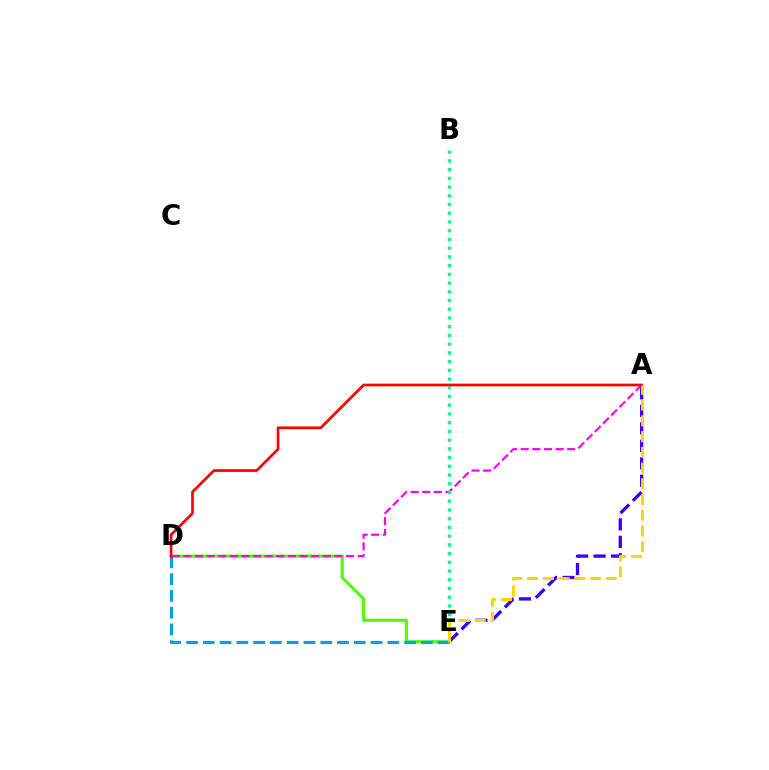{('D', 'E'): [{'color': '#4fff00', 'line_style': 'solid', 'thickness': 2.2}, {'color': '#009eff', 'line_style': 'dashed', 'thickness': 2.28}], ('A', 'D'): [{'color': '#ff00ed', 'line_style': 'dashed', 'thickness': 1.58}, {'color': '#ff0000', 'line_style': 'solid', 'thickness': 1.95}], ('A', 'E'): [{'color': '#3700ff', 'line_style': 'dashed', 'thickness': 2.37}, {'color': '#ffd500', 'line_style': 'dashed', 'thickness': 2.14}], ('B', 'E'): [{'color': '#00ff86', 'line_style': 'dotted', 'thickness': 2.37}]}